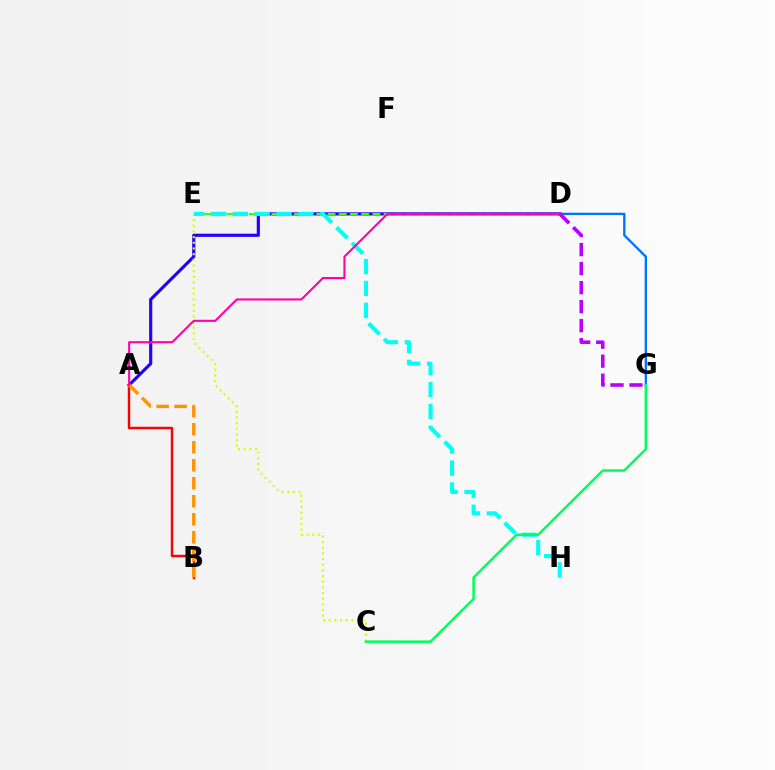{('D', 'G'): [{'color': '#0074ff', 'line_style': 'solid', 'thickness': 1.68}, {'color': '#b900ff', 'line_style': 'dashed', 'thickness': 2.58}], ('A', 'D'): [{'color': '#2500ff', 'line_style': 'solid', 'thickness': 2.28}, {'color': '#ff00ac', 'line_style': 'solid', 'thickness': 1.51}], ('D', 'E'): [{'color': '#3dff00', 'line_style': 'dashed', 'thickness': 1.53}], ('A', 'B'): [{'color': '#ff0000', 'line_style': 'solid', 'thickness': 1.75}, {'color': '#ff9400', 'line_style': 'dashed', 'thickness': 2.45}], ('C', 'E'): [{'color': '#d1ff00', 'line_style': 'dotted', 'thickness': 1.54}], ('E', 'H'): [{'color': '#00fff6', 'line_style': 'dashed', 'thickness': 2.97}], ('C', 'G'): [{'color': '#00ff5c', 'line_style': 'solid', 'thickness': 1.79}]}